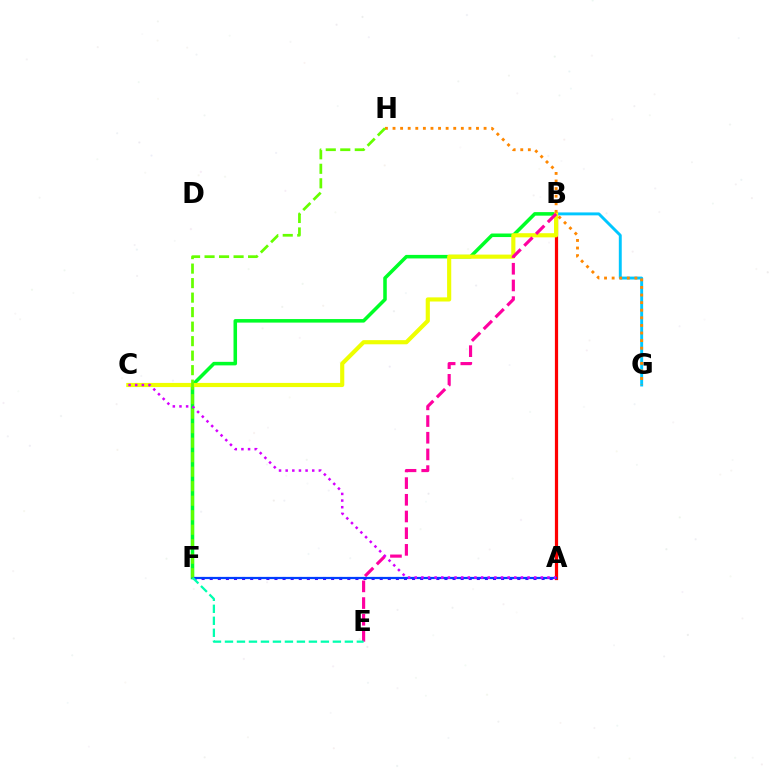{('A', 'B'): [{'color': '#ff0000', 'line_style': 'solid', 'thickness': 2.32}], ('B', 'G'): [{'color': '#00c7ff', 'line_style': 'solid', 'thickness': 2.1}], ('B', 'F'): [{'color': '#00ff27', 'line_style': 'solid', 'thickness': 2.55}], ('B', 'C'): [{'color': '#eeff00', 'line_style': 'solid', 'thickness': 2.98}], ('A', 'F'): [{'color': '#4f00ff', 'line_style': 'dotted', 'thickness': 2.2}, {'color': '#003fff', 'line_style': 'solid', 'thickness': 1.59}], ('G', 'H'): [{'color': '#ff8800', 'line_style': 'dotted', 'thickness': 2.06}], ('B', 'E'): [{'color': '#ff00a0', 'line_style': 'dashed', 'thickness': 2.27}], ('E', 'F'): [{'color': '#00ffaf', 'line_style': 'dashed', 'thickness': 1.63}], ('A', 'C'): [{'color': '#d600ff', 'line_style': 'dotted', 'thickness': 1.8}], ('F', 'H'): [{'color': '#66ff00', 'line_style': 'dashed', 'thickness': 1.97}]}